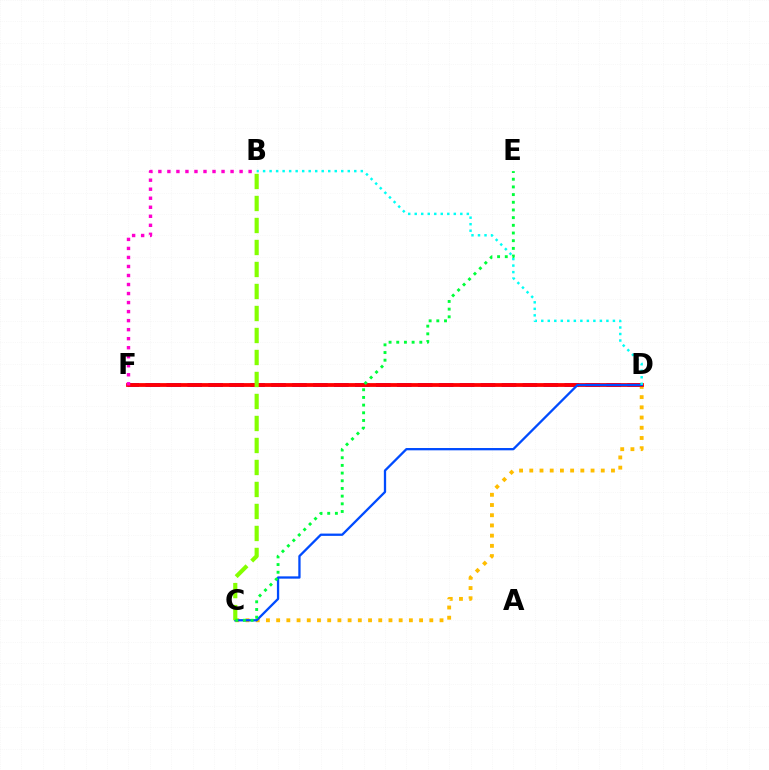{('D', 'F'): [{'color': '#7200ff', 'line_style': 'dashed', 'thickness': 2.85}, {'color': '#ff0000', 'line_style': 'solid', 'thickness': 2.73}], ('C', 'D'): [{'color': '#ffbd00', 'line_style': 'dotted', 'thickness': 2.77}, {'color': '#004bff', 'line_style': 'solid', 'thickness': 1.65}], ('B', 'F'): [{'color': '#ff00cf', 'line_style': 'dotted', 'thickness': 2.45}], ('B', 'D'): [{'color': '#00fff6', 'line_style': 'dotted', 'thickness': 1.77}], ('B', 'C'): [{'color': '#84ff00', 'line_style': 'dashed', 'thickness': 2.99}], ('C', 'E'): [{'color': '#00ff39', 'line_style': 'dotted', 'thickness': 2.09}]}